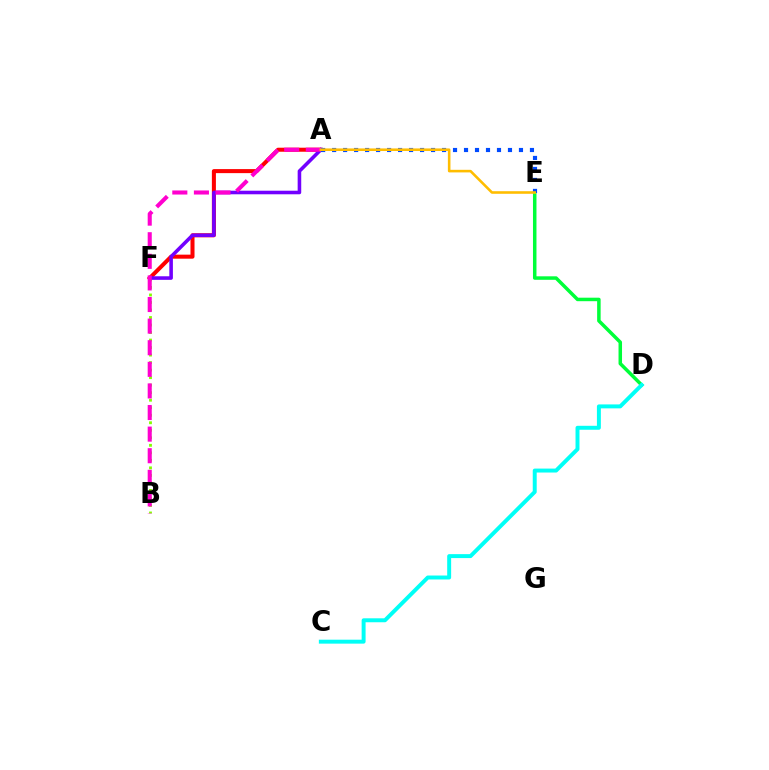{('A', 'F'): [{'color': '#ff0000', 'line_style': 'solid', 'thickness': 2.9}, {'color': '#7200ff', 'line_style': 'solid', 'thickness': 2.57}], ('D', 'E'): [{'color': '#00ff39', 'line_style': 'solid', 'thickness': 2.52}], ('B', 'F'): [{'color': '#84ff00', 'line_style': 'dotted', 'thickness': 2.04}], ('A', 'B'): [{'color': '#ff00cf', 'line_style': 'dashed', 'thickness': 2.93}], ('A', 'E'): [{'color': '#004bff', 'line_style': 'dotted', 'thickness': 2.99}, {'color': '#ffbd00', 'line_style': 'solid', 'thickness': 1.86}], ('C', 'D'): [{'color': '#00fff6', 'line_style': 'solid', 'thickness': 2.84}]}